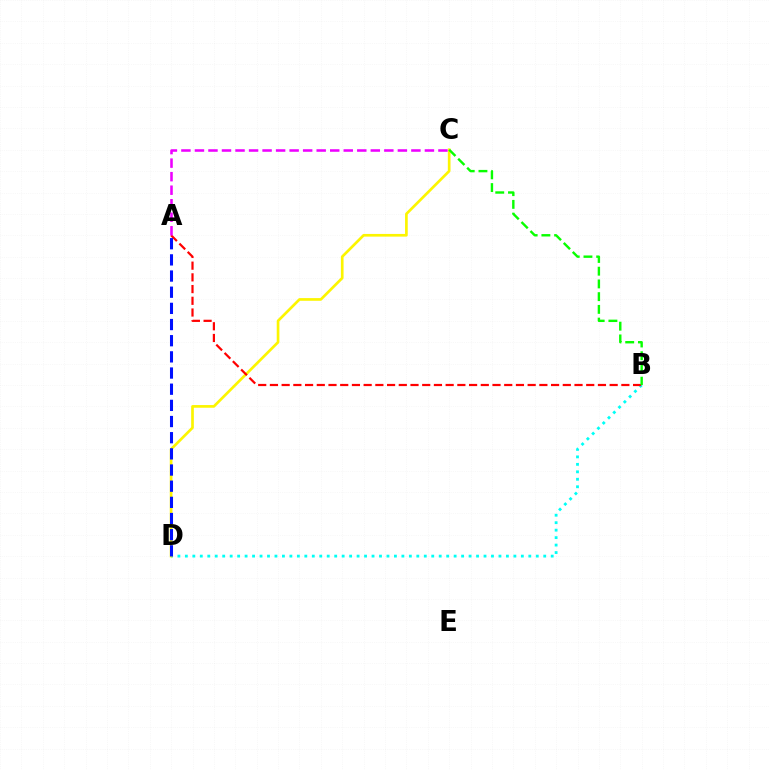{('B', 'D'): [{'color': '#00fff6', 'line_style': 'dotted', 'thickness': 2.03}], ('C', 'D'): [{'color': '#fcf500', 'line_style': 'solid', 'thickness': 1.93}], ('A', 'B'): [{'color': '#ff0000', 'line_style': 'dashed', 'thickness': 1.59}], ('B', 'C'): [{'color': '#08ff00', 'line_style': 'dashed', 'thickness': 1.73}], ('A', 'D'): [{'color': '#0010ff', 'line_style': 'dashed', 'thickness': 2.2}], ('A', 'C'): [{'color': '#ee00ff', 'line_style': 'dashed', 'thickness': 1.84}]}